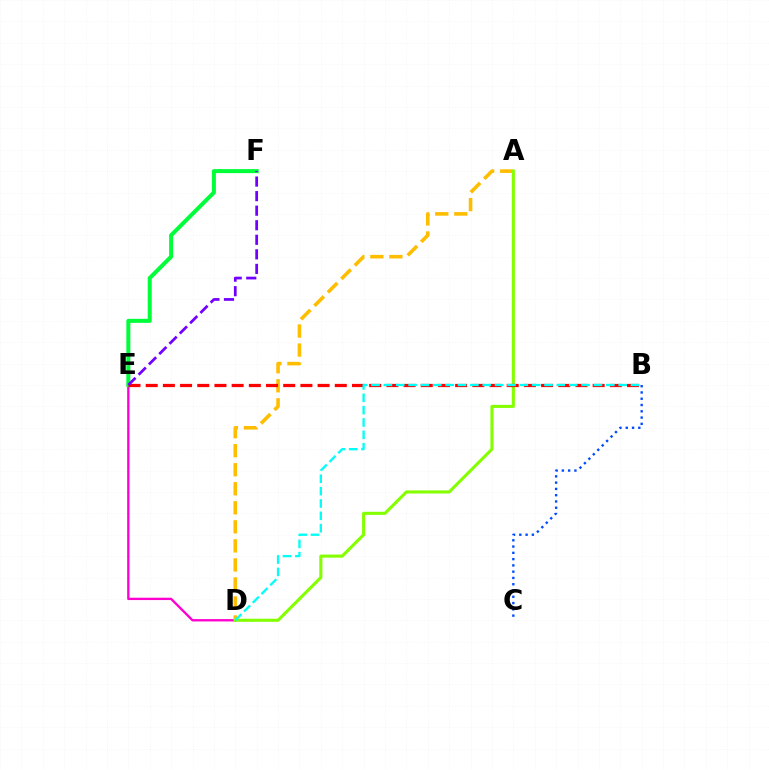{('D', 'E'): [{'color': '#ff00cf', 'line_style': 'solid', 'thickness': 1.68}], ('E', 'F'): [{'color': '#00ff39', 'line_style': 'solid', 'thickness': 2.9}, {'color': '#7200ff', 'line_style': 'dashed', 'thickness': 1.98}], ('B', 'C'): [{'color': '#004bff', 'line_style': 'dotted', 'thickness': 1.71}], ('A', 'D'): [{'color': '#ffbd00', 'line_style': 'dashed', 'thickness': 2.59}, {'color': '#84ff00', 'line_style': 'solid', 'thickness': 2.21}], ('B', 'E'): [{'color': '#ff0000', 'line_style': 'dashed', 'thickness': 2.34}], ('B', 'D'): [{'color': '#00fff6', 'line_style': 'dashed', 'thickness': 1.68}]}